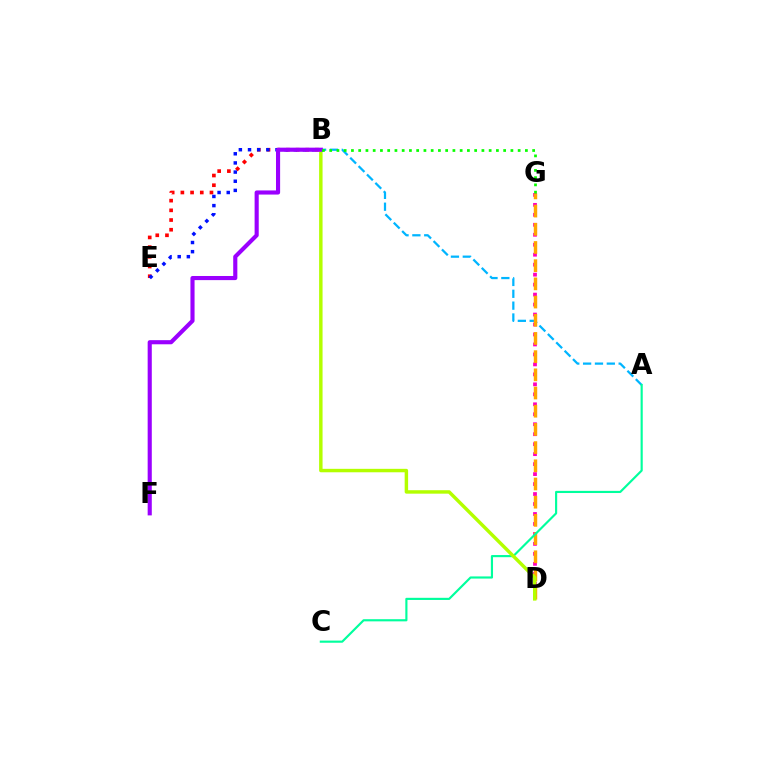{('B', 'E'): [{'color': '#ff0000', 'line_style': 'dotted', 'thickness': 2.64}, {'color': '#0010ff', 'line_style': 'dotted', 'thickness': 2.49}], ('D', 'G'): [{'color': '#ff00bd', 'line_style': 'dotted', 'thickness': 2.71}, {'color': '#ffa500', 'line_style': 'dashed', 'thickness': 2.47}], ('A', 'B'): [{'color': '#00b5ff', 'line_style': 'dashed', 'thickness': 1.61}], ('A', 'C'): [{'color': '#00ff9d', 'line_style': 'solid', 'thickness': 1.55}], ('B', 'D'): [{'color': '#b3ff00', 'line_style': 'solid', 'thickness': 2.48}], ('B', 'F'): [{'color': '#9b00ff', 'line_style': 'solid', 'thickness': 2.97}], ('B', 'G'): [{'color': '#08ff00', 'line_style': 'dotted', 'thickness': 1.97}]}